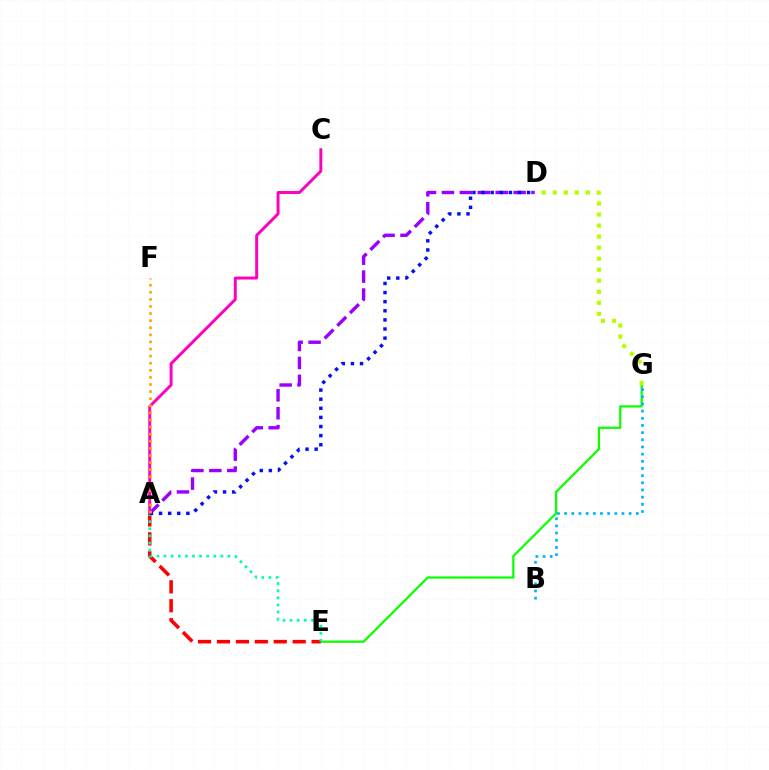{('E', 'G'): [{'color': '#08ff00', 'line_style': 'solid', 'thickness': 1.59}], ('A', 'E'): [{'color': '#ff0000', 'line_style': 'dashed', 'thickness': 2.57}, {'color': '#00ff9d', 'line_style': 'dotted', 'thickness': 1.93}], ('A', 'D'): [{'color': '#9b00ff', 'line_style': 'dashed', 'thickness': 2.43}, {'color': '#0010ff', 'line_style': 'dotted', 'thickness': 2.47}], ('B', 'G'): [{'color': '#00b5ff', 'line_style': 'dotted', 'thickness': 1.95}], ('A', 'C'): [{'color': '#ff00bd', 'line_style': 'solid', 'thickness': 2.13}], ('A', 'F'): [{'color': '#ffa500', 'line_style': 'dotted', 'thickness': 1.93}], ('D', 'G'): [{'color': '#b3ff00', 'line_style': 'dotted', 'thickness': 3.0}]}